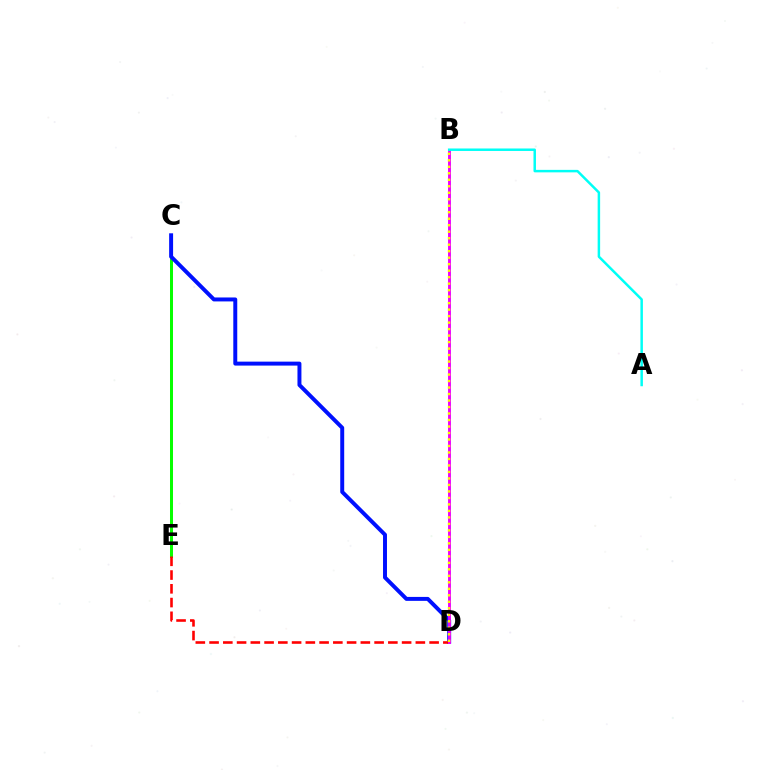{('C', 'E'): [{'color': '#08ff00', 'line_style': 'solid', 'thickness': 2.17}], ('C', 'D'): [{'color': '#0010ff', 'line_style': 'solid', 'thickness': 2.85}], ('D', 'E'): [{'color': '#ff0000', 'line_style': 'dashed', 'thickness': 1.87}], ('B', 'D'): [{'color': '#ee00ff', 'line_style': 'solid', 'thickness': 2.1}, {'color': '#fcf500', 'line_style': 'dotted', 'thickness': 1.76}], ('A', 'B'): [{'color': '#00fff6', 'line_style': 'solid', 'thickness': 1.79}]}